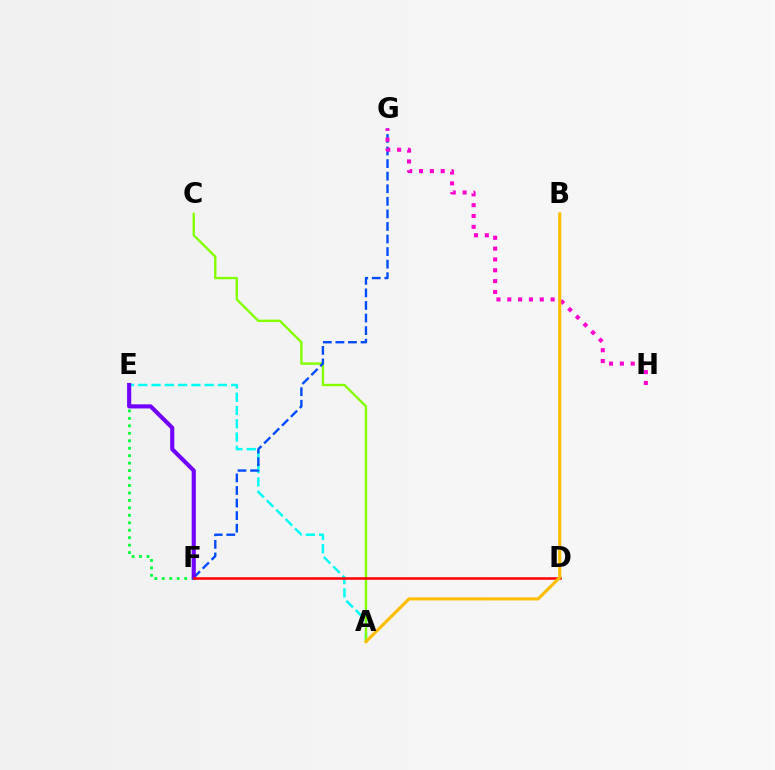{('E', 'F'): [{'color': '#00ff39', 'line_style': 'dotted', 'thickness': 2.03}, {'color': '#7200ff', 'line_style': 'solid', 'thickness': 2.96}], ('A', 'E'): [{'color': '#00fff6', 'line_style': 'dashed', 'thickness': 1.8}], ('A', 'C'): [{'color': '#84ff00', 'line_style': 'solid', 'thickness': 1.72}], ('F', 'G'): [{'color': '#004bff', 'line_style': 'dashed', 'thickness': 1.71}], ('G', 'H'): [{'color': '#ff00cf', 'line_style': 'dotted', 'thickness': 2.94}], ('D', 'F'): [{'color': '#ff0000', 'line_style': 'solid', 'thickness': 1.82}], ('A', 'B'): [{'color': '#ffbd00', 'line_style': 'solid', 'thickness': 2.23}]}